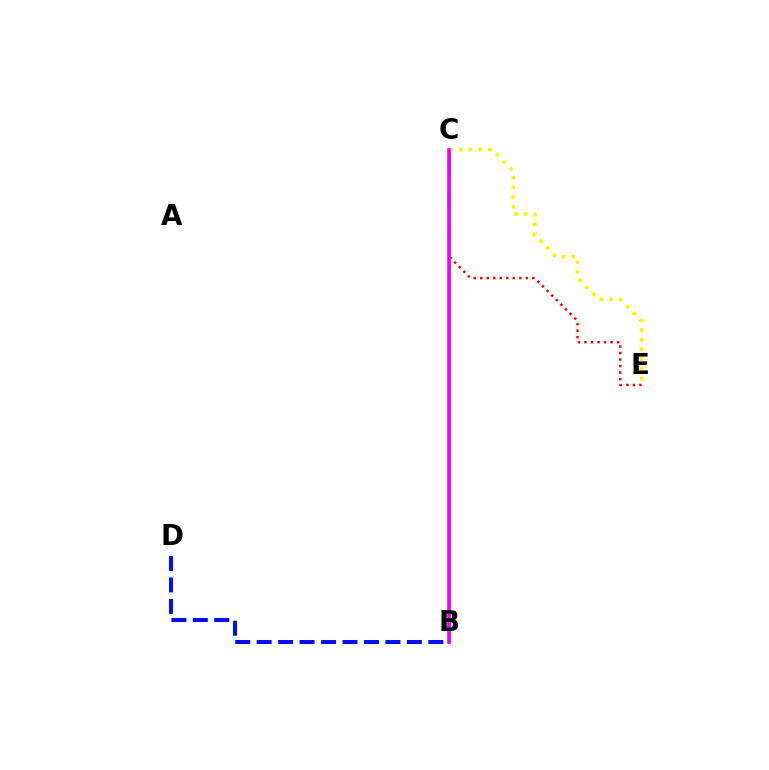{('B', 'D'): [{'color': '#0010ff', 'line_style': 'dashed', 'thickness': 2.92}], ('B', 'C'): [{'color': '#08ff00', 'line_style': 'solid', 'thickness': 1.91}, {'color': '#00fff6', 'line_style': 'dotted', 'thickness': 2.03}, {'color': '#ee00ff', 'line_style': 'solid', 'thickness': 2.6}], ('C', 'E'): [{'color': '#ff0000', 'line_style': 'dotted', 'thickness': 1.77}, {'color': '#fcf500', 'line_style': 'dotted', 'thickness': 2.64}]}